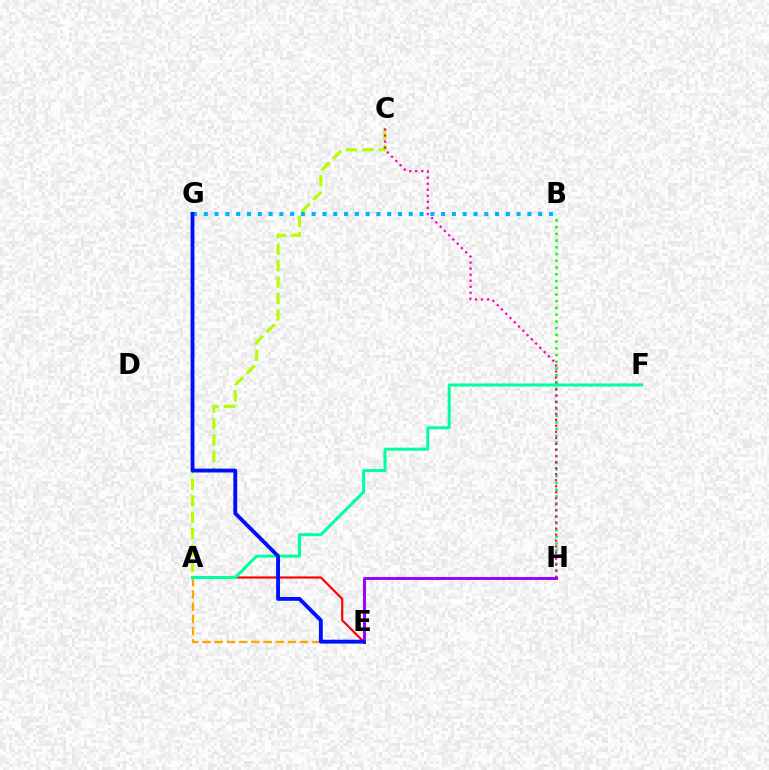{('A', 'E'): [{'color': '#ffa500', 'line_style': 'dashed', 'thickness': 1.66}, {'color': '#ff0000', 'line_style': 'solid', 'thickness': 1.56}], ('A', 'C'): [{'color': '#b3ff00', 'line_style': 'dashed', 'thickness': 2.23}], ('B', 'G'): [{'color': '#00b5ff', 'line_style': 'dotted', 'thickness': 2.93}], ('B', 'H'): [{'color': '#08ff00', 'line_style': 'dotted', 'thickness': 1.83}], ('C', 'H'): [{'color': '#ff00bd', 'line_style': 'dotted', 'thickness': 1.64}], ('A', 'F'): [{'color': '#00ff9d', 'line_style': 'solid', 'thickness': 2.17}], ('E', 'H'): [{'color': '#9b00ff', 'line_style': 'solid', 'thickness': 2.12}], ('E', 'G'): [{'color': '#0010ff', 'line_style': 'solid', 'thickness': 2.77}]}